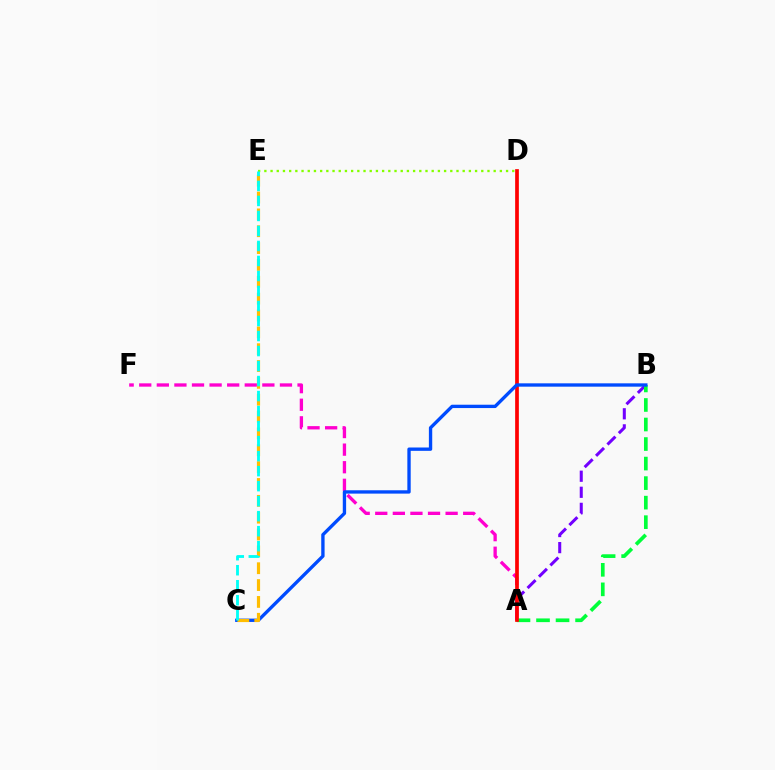{('D', 'E'): [{'color': '#84ff00', 'line_style': 'dotted', 'thickness': 1.68}], ('A', 'B'): [{'color': '#7200ff', 'line_style': 'dashed', 'thickness': 2.18}, {'color': '#00ff39', 'line_style': 'dashed', 'thickness': 2.65}], ('A', 'F'): [{'color': '#ff00cf', 'line_style': 'dashed', 'thickness': 2.39}], ('A', 'D'): [{'color': '#ff0000', 'line_style': 'solid', 'thickness': 2.67}], ('B', 'C'): [{'color': '#004bff', 'line_style': 'solid', 'thickness': 2.41}], ('C', 'E'): [{'color': '#ffbd00', 'line_style': 'dashed', 'thickness': 2.29}, {'color': '#00fff6', 'line_style': 'dashed', 'thickness': 2.04}]}